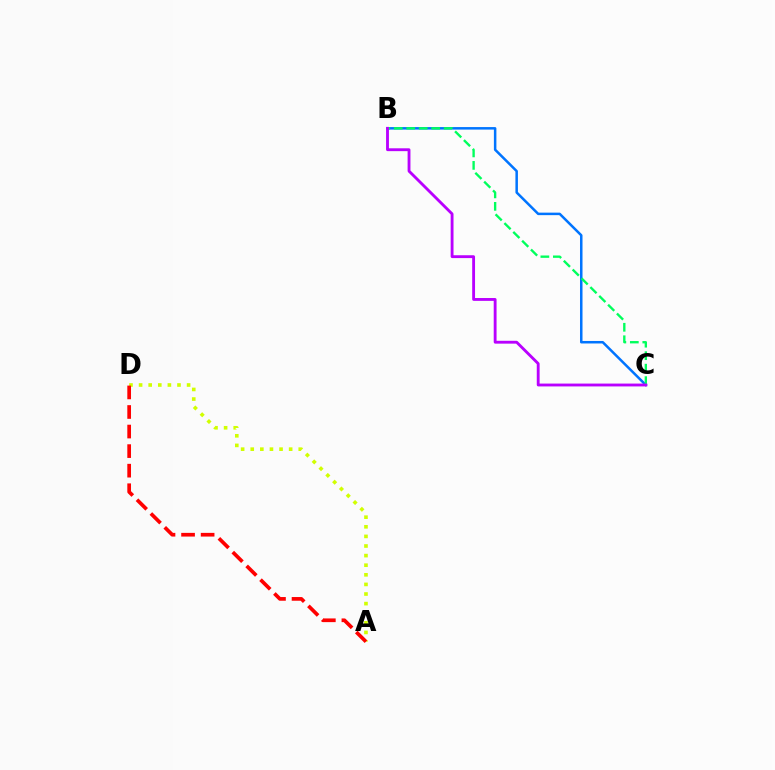{('B', 'C'): [{'color': '#0074ff', 'line_style': 'solid', 'thickness': 1.81}, {'color': '#00ff5c', 'line_style': 'dashed', 'thickness': 1.7}, {'color': '#b900ff', 'line_style': 'solid', 'thickness': 2.05}], ('A', 'D'): [{'color': '#d1ff00', 'line_style': 'dotted', 'thickness': 2.61}, {'color': '#ff0000', 'line_style': 'dashed', 'thickness': 2.66}]}